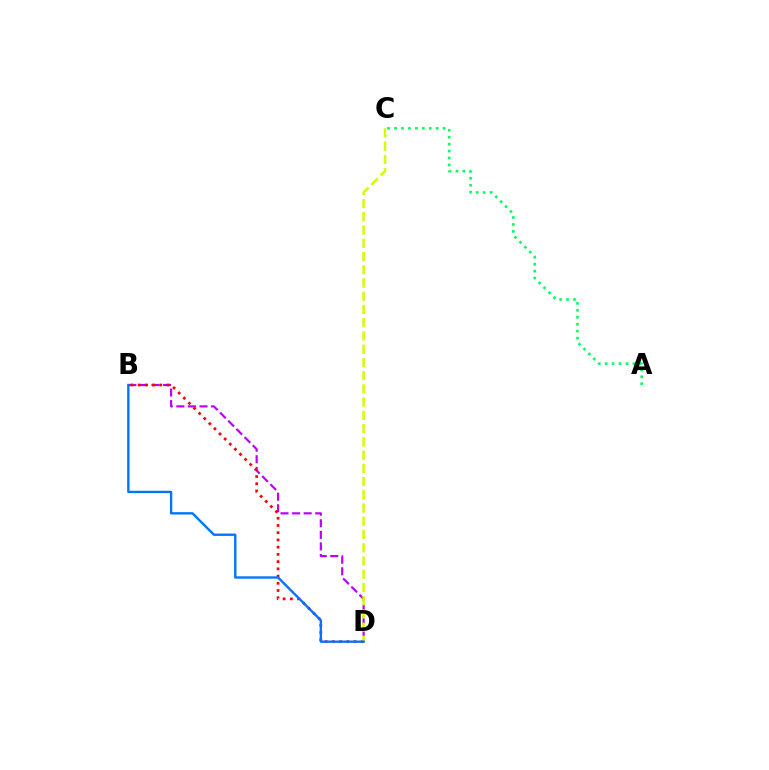{('B', 'D'): [{'color': '#b900ff', 'line_style': 'dashed', 'thickness': 1.57}, {'color': '#ff0000', 'line_style': 'dotted', 'thickness': 1.96}, {'color': '#0074ff', 'line_style': 'solid', 'thickness': 1.7}], ('C', 'D'): [{'color': '#d1ff00', 'line_style': 'dashed', 'thickness': 1.8}], ('A', 'C'): [{'color': '#00ff5c', 'line_style': 'dotted', 'thickness': 1.89}]}